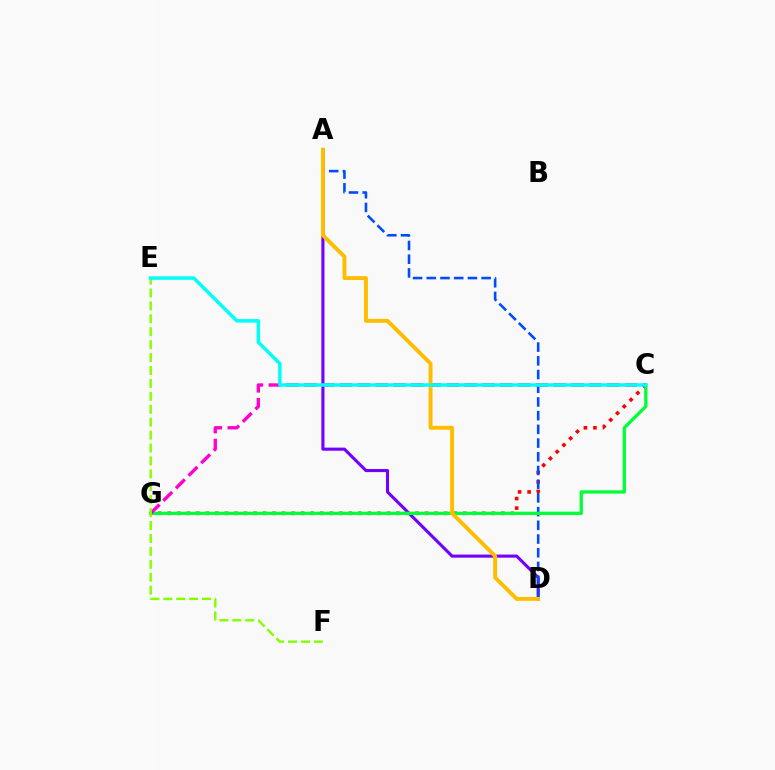{('A', 'D'): [{'color': '#7200ff', 'line_style': 'solid', 'thickness': 2.23}, {'color': '#004bff', 'line_style': 'dashed', 'thickness': 1.86}, {'color': '#ffbd00', 'line_style': 'solid', 'thickness': 2.82}], ('C', 'G'): [{'color': '#ff0000', 'line_style': 'dotted', 'thickness': 2.59}, {'color': '#00ff39', 'line_style': 'solid', 'thickness': 2.37}, {'color': '#ff00cf', 'line_style': 'dashed', 'thickness': 2.42}], ('E', 'F'): [{'color': '#84ff00', 'line_style': 'dashed', 'thickness': 1.75}], ('C', 'E'): [{'color': '#00fff6', 'line_style': 'solid', 'thickness': 2.51}]}